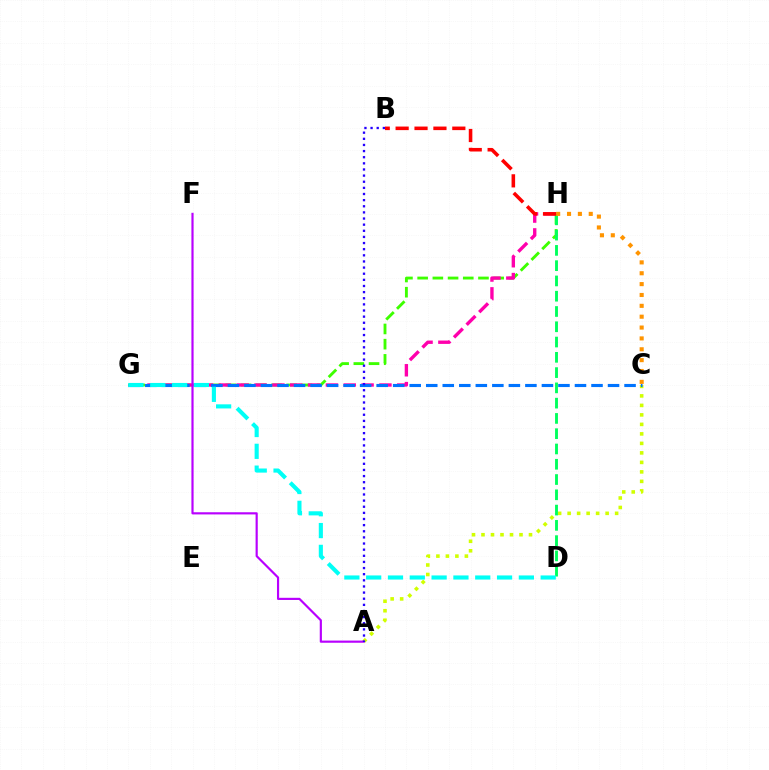{('G', 'H'): [{'color': '#3dff00', 'line_style': 'dashed', 'thickness': 2.07}, {'color': '#ff00ac', 'line_style': 'dashed', 'thickness': 2.42}], ('A', 'C'): [{'color': '#d1ff00', 'line_style': 'dotted', 'thickness': 2.58}], ('C', 'G'): [{'color': '#0074ff', 'line_style': 'dashed', 'thickness': 2.25}], ('A', 'F'): [{'color': '#b900ff', 'line_style': 'solid', 'thickness': 1.56}], ('D', 'H'): [{'color': '#00ff5c', 'line_style': 'dashed', 'thickness': 2.08}], ('C', 'H'): [{'color': '#ff9400', 'line_style': 'dotted', 'thickness': 2.95}], ('B', 'H'): [{'color': '#ff0000', 'line_style': 'dashed', 'thickness': 2.57}], ('A', 'B'): [{'color': '#2500ff', 'line_style': 'dotted', 'thickness': 1.67}], ('D', 'G'): [{'color': '#00fff6', 'line_style': 'dashed', 'thickness': 2.96}]}